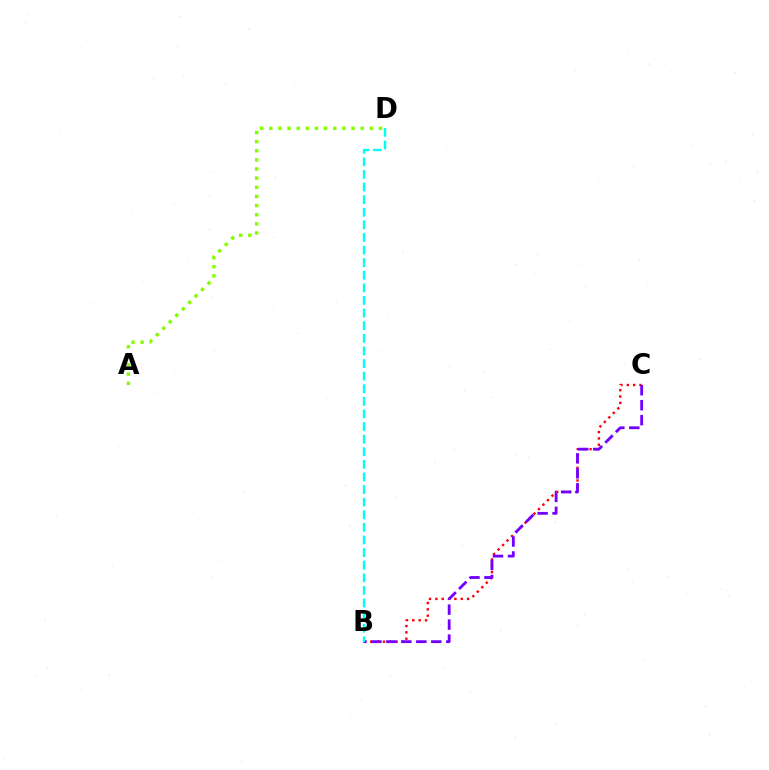{('B', 'C'): [{'color': '#ff0000', 'line_style': 'dotted', 'thickness': 1.72}, {'color': '#7200ff', 'line_style': 'dashed', 'thickness': 2.03}], ('B', 'D'): [{'color': '#00fff6', 'line_style': 'dashed', 'thickness': 1.71}], ('A', 'D'): [{'color': '#84ff00', 'line_style': 'dotted', 'thickness': 2.48}]}